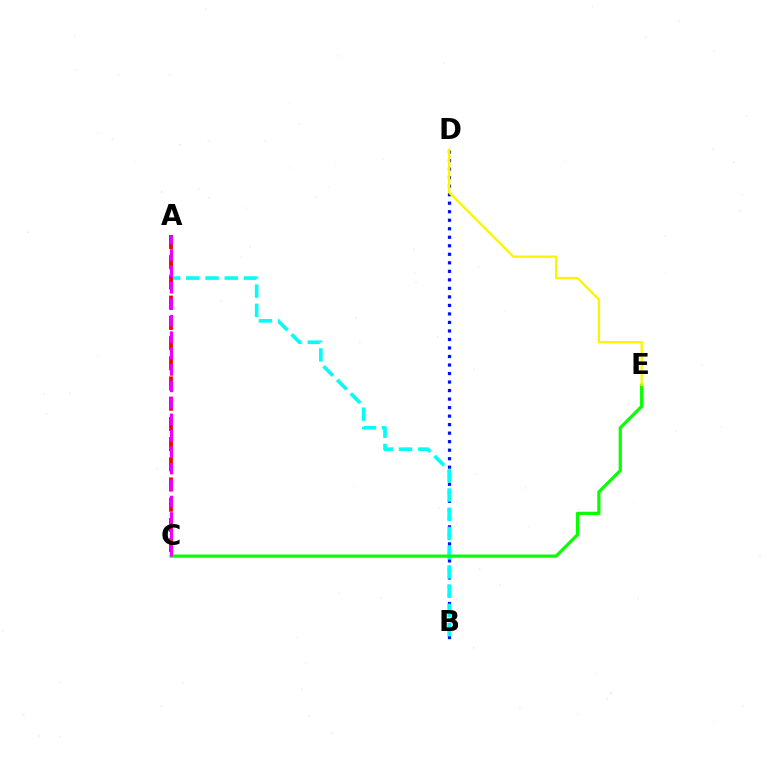{('B', 'D'): [{'color': '#0010ff', 'line_style': 'dotted', 'thickness': 2.31}], ('A', 'B'): [{'color': '#00fff6', 'line_style': 'dashed', 'thickness': 2.61}], ('C', 'E'): [{'color': '#08ff00', 'line_style': 'solid', 'thickness': 2.31}], ('D', 'E'): [{'color': '#fcf500', 'line_style': 'solid', 'thickness': 1.67}], ('A', 'C'): [{'color': '#ff0000', 'line_style': 'dashed', 'thickness': 2.74}, {'color': '#ee00ff', 'line_style': 'dashed', 'thickness': 2.23}]}